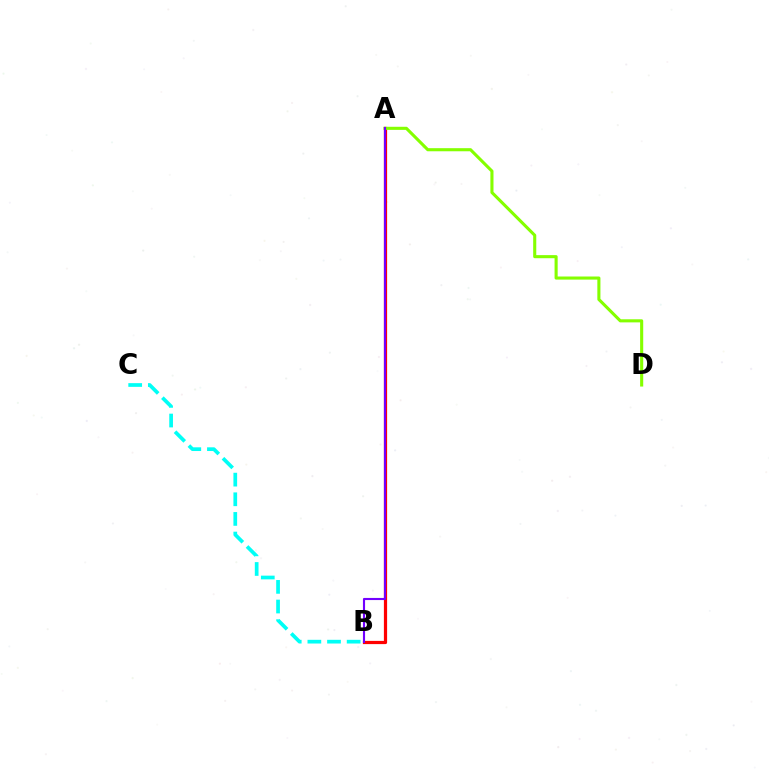{('A', 'B'): [{'color': '#ff0000', 'line_style': 'solid', 'thickness': 2.32}, {'color': '#7200ff', 'line_style': 'solid', 'thickness': 1.53}], ('B', 'C'): [{'color': '#00fff6', 'line_style': 'dashed', 'thickness': 2.67}], ('A', 'D'): [{'color': '#84ff00', 'line_style': 'solid', 'thickness': 2.23}]}